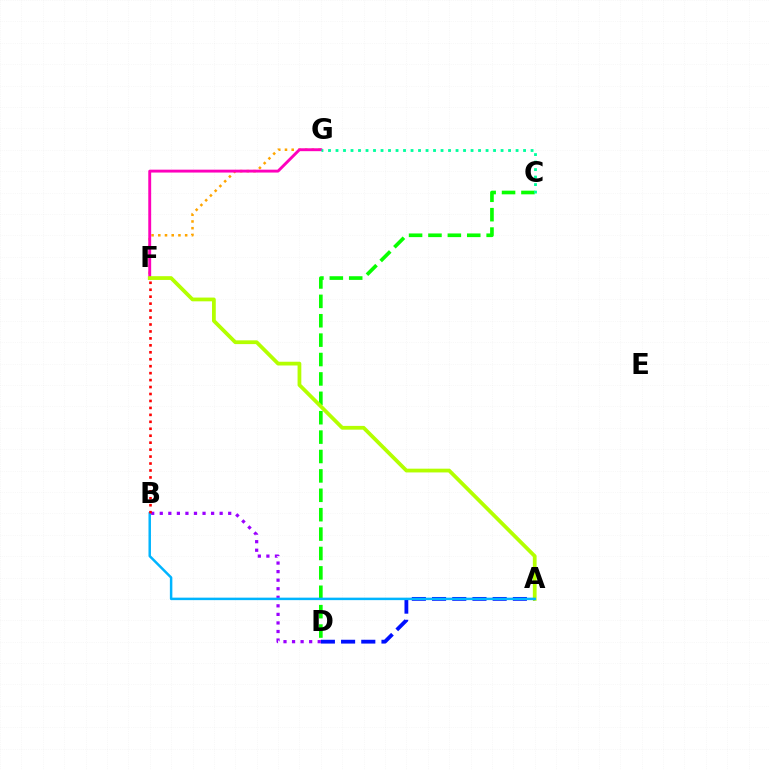{('C', 'D'): [{'color': '#08ff00', 'line_style': 'dashed', 'thickness': 2.63}], ('F', 'G'): [{'color': '#ffa500', 'line_style': 'dotted', 'thickness': 1.83}, {'color': '#ff00bd', 'line_style': 'solid', 'thickness': 2.08}], ('A', 'D'): [{'color': '#0010ff', 'line_style': 'dashed', 'thickness': 2.74}], ('B', 'D'): [{'color': '#9b00ff', 'line_style': 'dotted', 'thickness': 2.32}], ('A', 'F'): [{'color': '#b3ff00', 'line_style': 'solid', 'thickness': 2.71}], ('C', 'G'): [{'color': '#00ff9d', 'line_style': 'dotted', 'thickness': 2.04}], ('A', 'B'): [{'color': '#00b5ff', 'line_style': 'solid', 'thickness': 1.79}], ('B', 'F'): [{'color': '#ff0000', 'line_style': 'dotted', 'thickness': 1.89}]}